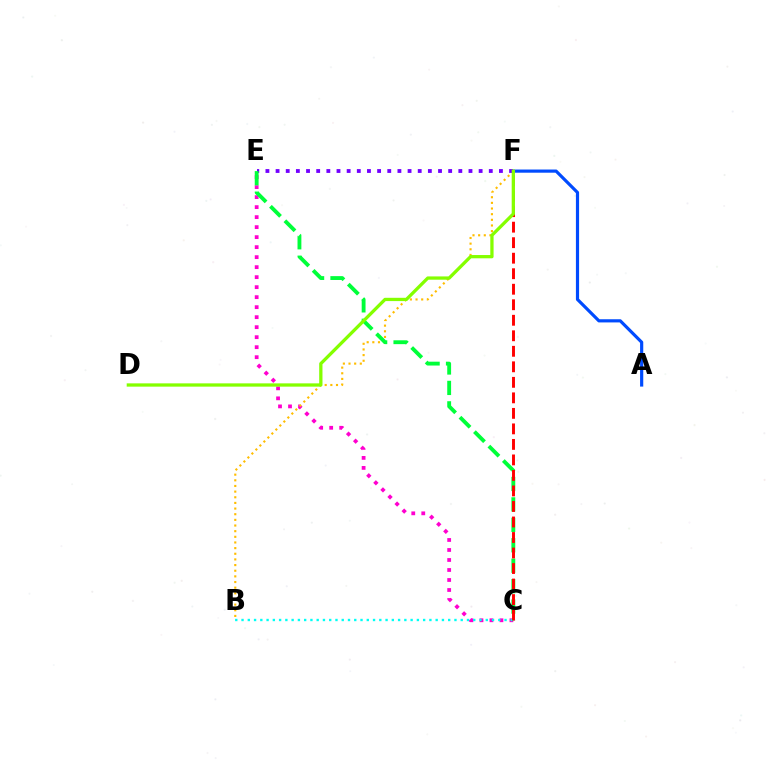{('C', 'E'): [{'color': '#ff00cf', 'line_style': 'dotted', 'thickness': 2.72}, {'color': '#00ff39', 'line_style': 'dashed', 'thickness': 2.78}], ('B', 'F'): [{'color': '#ffbd00', 'line_style': 'dotted', 'thickness': 1.54}], ('A', 'F'): [{'color': '#004bff', 'line_style': 'solid', 'thickness': 2.29}], ('E', 'F'): [{'color': '#7200ff', 'line_style': 'dotted', 'thickness': 2.76}], ('B', 'C'): [{'color': '#00fff6', 'line_style': 'dotted', 'thickness': 1.7}], ('C', 'F'): [{'color': '#ff0000', 'line_style': 'dashed', 'thickness': 2.11}], ('D', 'F'): [{'color': '#84ff00', 'line_style': 'solid', 'thickness': 2.36}]}